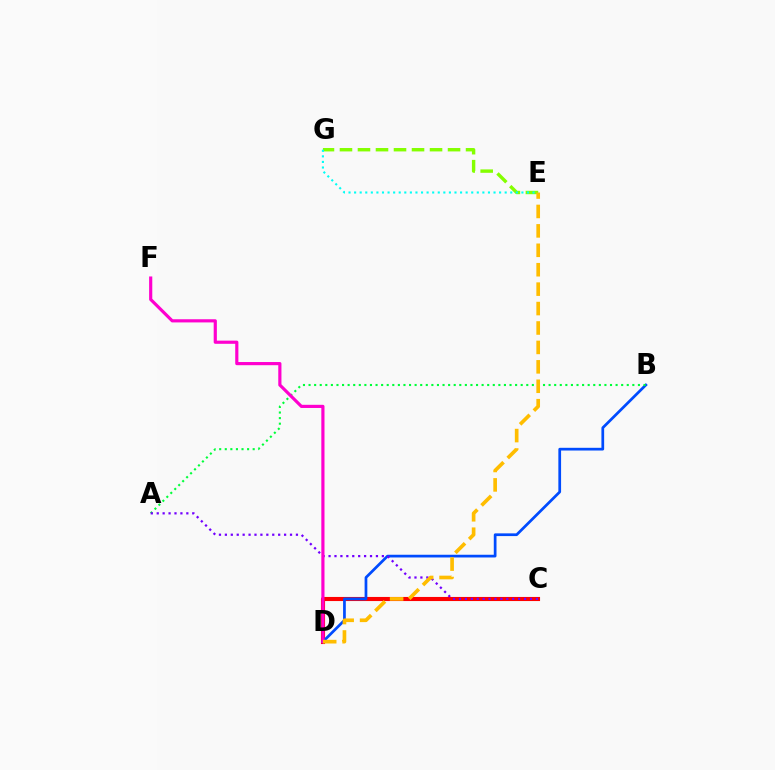{('C', 'D'): [{'color': '#ff0000', 'line_style': 'solid', 'thickness': 2.95}], ('B', 'D'): [{'color': '#004bff', 'line_style': 'solid', 'thickness': 1.96}], ('A', 'B'): [{'color': '#00ff39', 'line_style': 'dotted', 'thickness': 1.52}], ('A', 'C'): [{'color': '#7200ff', 'line_style': 'dotted', 'thickness': 1.61}], ('E', 'G'): [{'color': '#84ff00', 'line_style': 'dashed', 'thickness': 2.45}, {'color': '#00fff6', 'line_style': 'dotted', 'thickness': 1.52}], ('D', 'F'): [{'color': '#ff00cf', 'line_style': 'solid', 'thickness': 2.28}], ('D', 'E'): [{'color': '#ffbd00', 'line_style': 'dashed', 'thickness': 2.64}]}